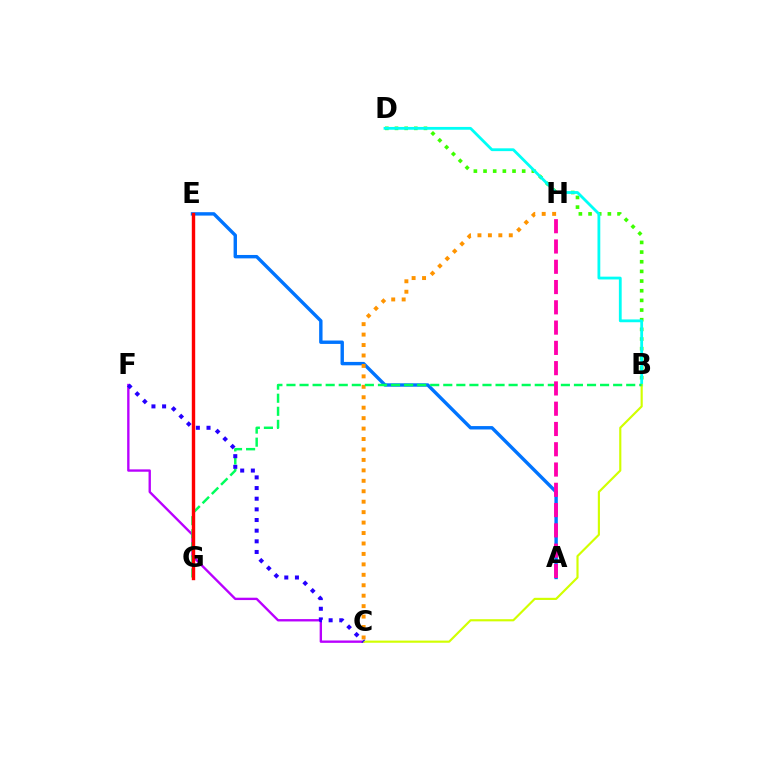{('B', 'D'): [{'color': '#3dff00', 'line_style': 'dotted', 'thickness': 2.62}, {'color': '#00fff6', 'line_style': 'solid', 'thickness': 2.02}], ('A', 'E'): [{'color': '#0074ff', 'line_style': 'solid', 'thickness': 2.45}], ('C', 'F'): [{'color': '#b900ff', 'line_style': 'solid', 'thickness': 1.7}, {'color': '#2500ff', 'line_style': 'dotted', 'thickness': 2.89}], ('C', 'H'): [{'color': '#ff9400', 'line_style': 'dotted', 'thickness': 2.84}], ('B', 'C'): [{'color': '#d1ff00', 'line_style': 'solid', 'thickness': 1.55}], ('B', 'G'): [{'color': '#00ff5c', 'line_style': 'dashed', 'thickness': 1.78}], ('E', 'G'): [{'color': '#ff0000', 'line_style': 'solid', 'thickness': 2.45}], ('A', 'H'): [{'color': '#ff00ac', 'line_style': 'dashed', 'thickness': 2.75}]}